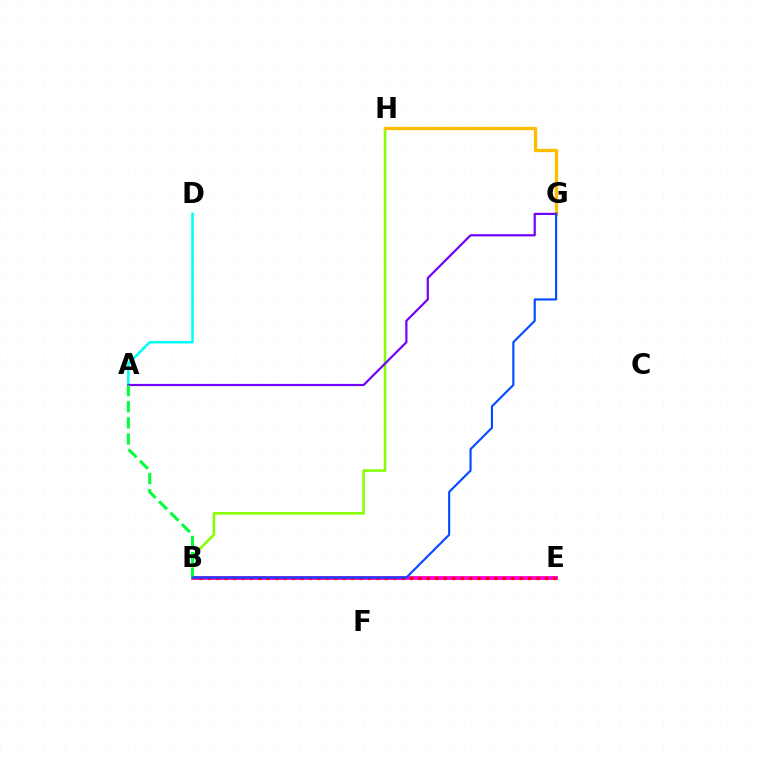{('B', 'E'): [{'color': '#ff00cf', 'line_style': 'solid', 'thickness': 2.74}, {'color': '#ff0000', 'line_style': 'dotted', 'thickness': 2.29}], ('A', 'D'): [{'color': '#00fff6', 'line_style': 'solid', 'thickness': 1.84}], ('B', 'H'): [{'color': '#84ff00', 'line_style': 'solid', 'thickness': 1.85}], ('G', 'H'): [{'color': '#ffbd00', 'line_style': 'solid', 'thickness': 2.38}], ('A', 'G'): [{'color': '#7200ff', 'line_style': 'solid', 'thickness': 1.58}], ('A', 'B'): [{'color': '#00ff39', 'line_style': 'dashed', 'thickness': 2.19}], ('B', 'G'): [{'color': '#004bff', 'line_style': 'solid', 'thickness': 1.53}]}